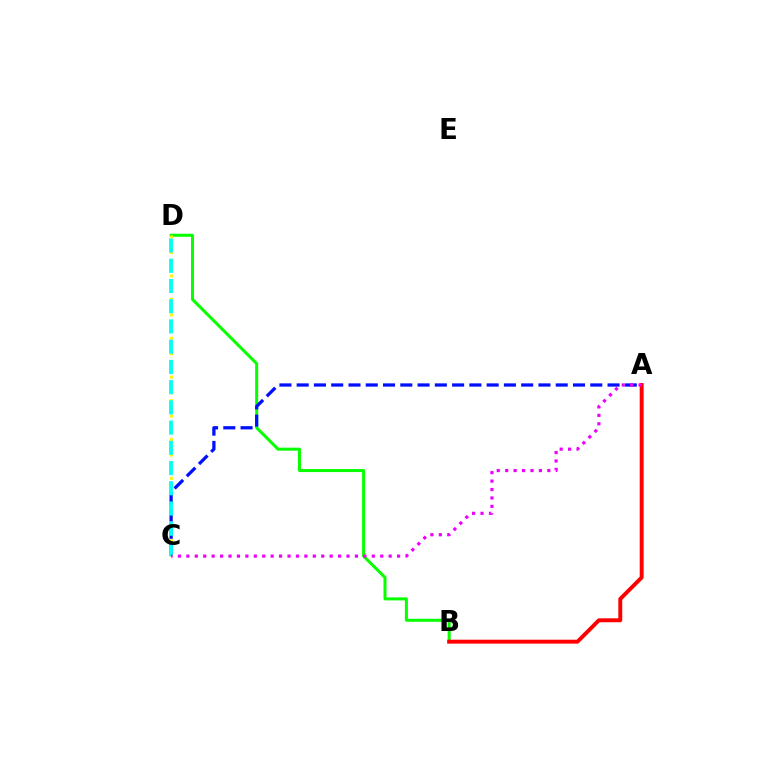{('B', 'D'): [{'color': '#08ff00', 'line_style': 'solid', 'thickness': 2.18}], ('C', 'D'): [{'color': '#fcf500', 'line_style': 'dotted', 'thickness': 2.12}, {'color': '#00fff6', 'line_style': 'dashed', 'thickness': 2.75}], ('A', 'C'): [{'color': '#0010ff', 'line_style': 'dashed', 'thickness': 2.35}, {'color': '#ee00ff', 'line_style': 'dotted', 'thickness': 2.29}], ('A', 'B'): [{'color': '#ff0000', 'line_style': 'solid', 'thickness': 2.83}]}